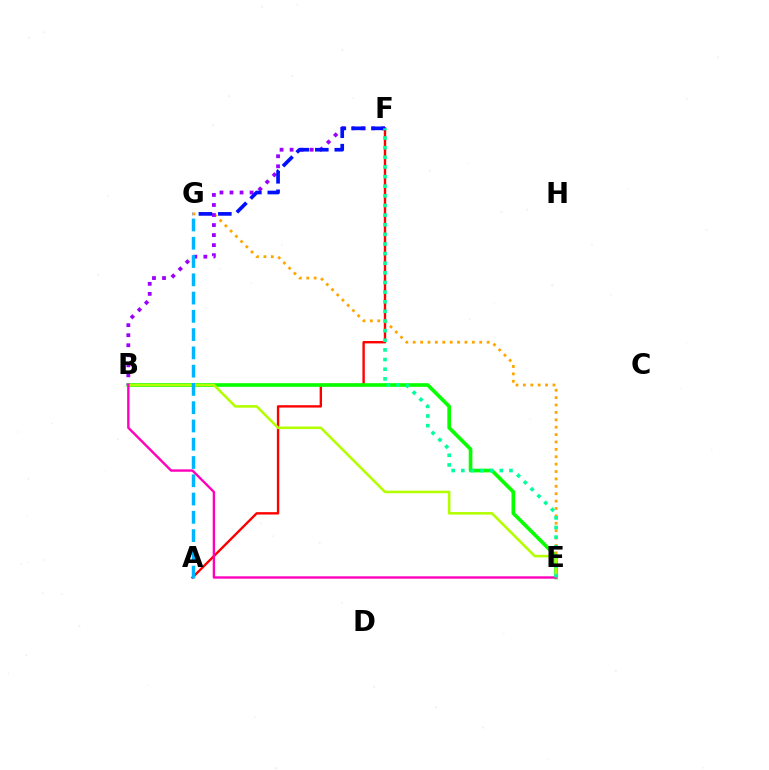{('A', 'F'): [{'color': '#ff0000', 'line_style': 'solid', 'thickness': 1.72}], ('B', 'E'): [{'color': '#08ff00', 'line_style': 'solid', 'thickness': 2.63}, {'color': '#b3ff00', 'line_style': 'solid', 'thickness': 1.85}, {'color': '#ff00bd', 'line_style': 'solid', 'thickness': 1.72}], ('E', 'G'): [{'color': '#ffa500', 'line_style': 'dotted', 'thickness': 2.01}], ('B', 'F'): [{'color': '#9b00ff', 'line_style': 'dotted', 'thickness': 2.73}], ('F', 'G'): [{'color': '#0010ff', 'line_style': 'dashed', 'thickness': 2.64}], ('A', 'G'): [{'color': '#00b5ff', 'line_style': 'dashed', 'thickness': 2.48}], ('E', 'F'): [{'color': '#00ff9d', 'line_style': 'dotted', 'thickness': 2.62}]}